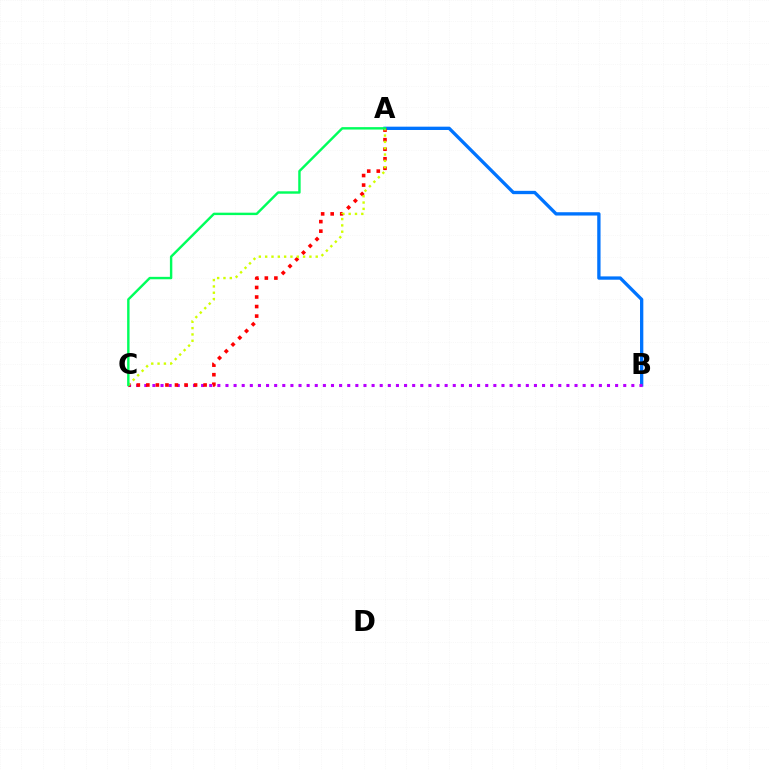{('A', 'B'): [{'color': '#0074ff', 'line_style': 'solid', 'thickness': 2.39}], ('B', 'C'): [{'color': '#b900ff', 'line_style': 'dotted', 'thickness': 2.21}], ('A', 'C'): [{'color': '#ff0000', 'line_style': 'dotted', 'thickness': 2.59}, {'color': '#d1ff00', 'line_style': 'dotted', 'thickness': 1.72}, {'color': '#00ff5c', 'line_style': 'solid', 'thickness': 1.74}]}